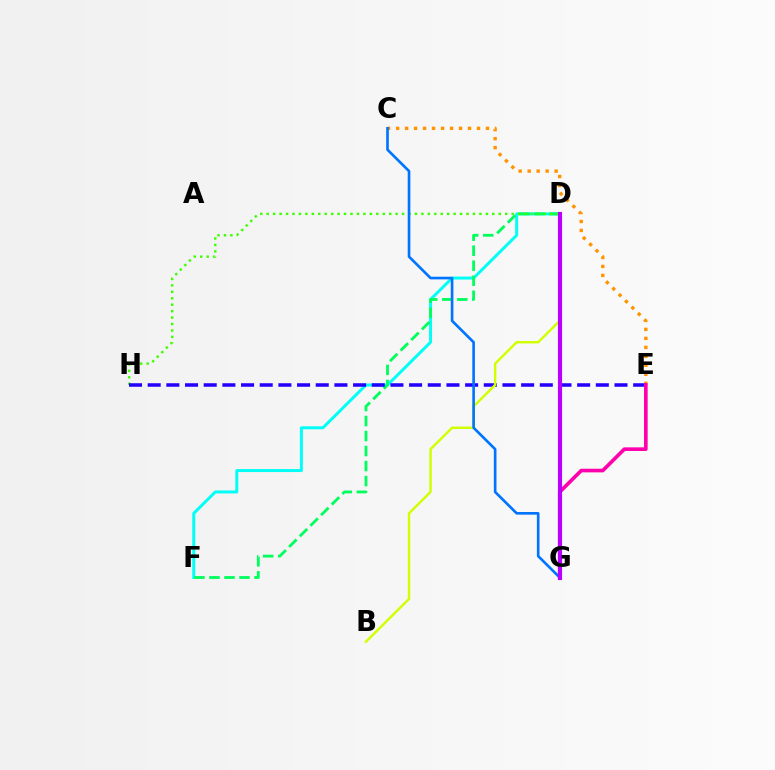{('D', 'F'): [{'color': '#00fff6', 'line_style': 'solid', 'thickness': 2.15}, {'color': '#00ff5c', 'line_style': 'dashed', 'thickness': 2.04}], ('C', 'E'): [{'color': '#ff9400', 'line_style': 'dotted', 'thickness': 2.44}], ('D', 'H'): [{'color': '#3dff00', 'line_style': 'dotted', 'thickness': 1.75}], ('E', 'H'): [{'color': '#2500ff', 'line_style': 'dashed', 'thickness': 2.54}], ('B', 'D'): [{'color': '#d1ff00', 'line_style': 'solid', 'thickness': 1.75}], ('C', 'G'): [{'color': '#0074ff', 'line_style': 'solid', 'thickness': 1.9}], ('E', 'G'): [{'color': '#ff00ac', 'line_style': 'solid', 'thickness': 2.62}], ('D', 'G'): [{'color': '#ff0000', 'line_style': 'solid', 'thickness': 1.77}, {'color': '#b900ff', 'line_style': 'solid', 'thickness': 2.96}]}